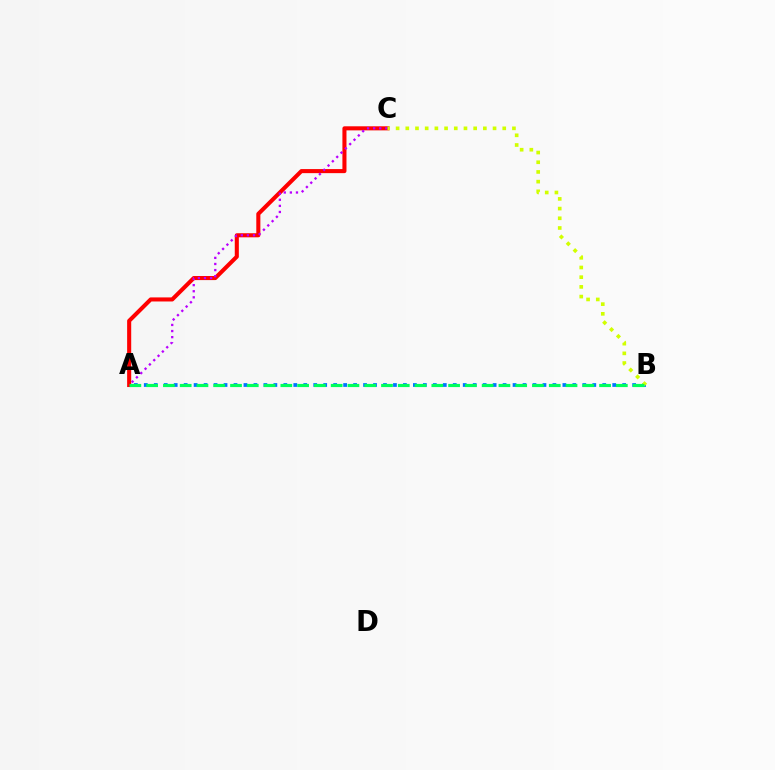{('A', 'B'): [{'color': '#0074ff', 'line_style': 'dotted', 'thickness': 2.71}, {'color': '#00ff5c', 'line_style': 'dashed', 'thickness': 2.28}], ('A', 'C'): [{'color': '#ff0000', 'line_style': 'solid', 'thickness': 2.93}, {'color': '#b900ff', 'line_style': 'dotted', 'thickness': 1.66}], ('B', 'C'): [{'color': '#d1ff00', 'line_style': 'dotted', 'thickness': 2.63}]}